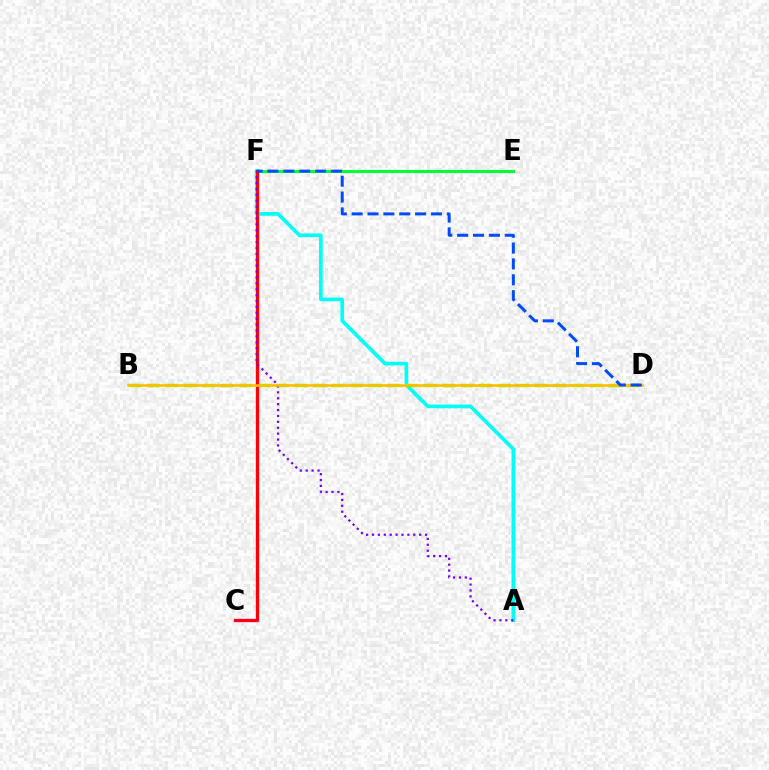{('C', 'F'): [{'color': '#ff00cf', 'line_style': 'solid', 'thickness': 2.42}, {'color': '#ff0000', 'line_style': 'solid', 'thickness': 2.1}], ('A', 'F'): [{'color': '#00fff6', 'line_style': 'solid', 'thickness': 2.65}, {'color': '#7200ff', 'line_style': 'dotted', 'thickness': 1.6}], ('B', 'D'): [{'color': '#84ff00', 'line_style': 'dashed', 'thickness': 2.51}, {'color': '#ffbd00', 'line_style': 'solid', 'thickness': 1.87}], ('E', 'F'): [{'color': '#00ff39', 'line_style': 'solid', 'thickness': 2.21}], ('D', 'F'): [{'color': '#004bff', 'line_style': 'dashed', 'thickness': 2.16}]}